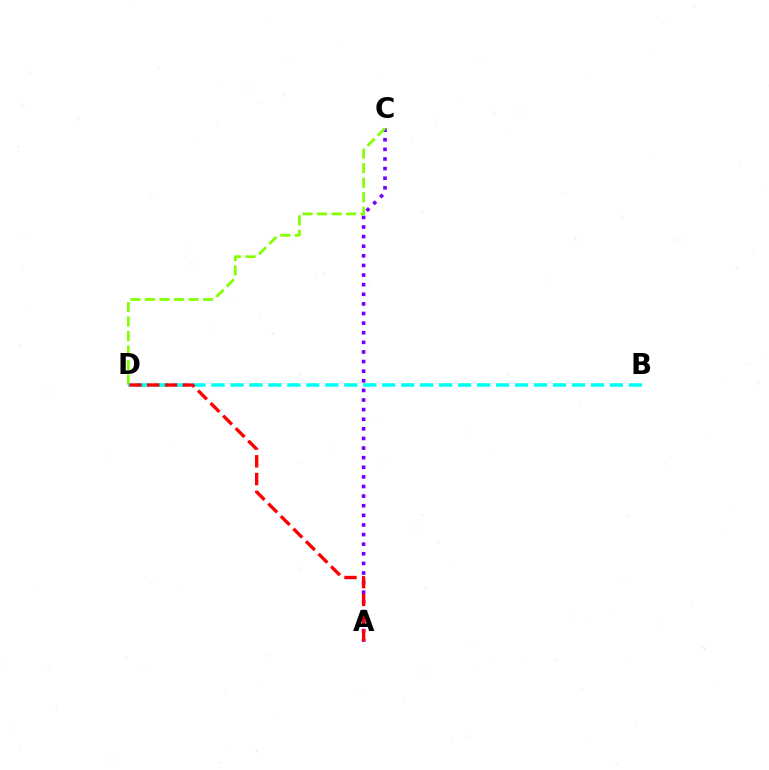{('A', 'C'): [{'color': '#7200ff', 'line_style': 'dotted', 'thickness': 2.61}], ('C', 'D'): [{'color': '#84ff00', 'line_style': 'dashed', 'thickness': 1.98}], ('B', 'D'): [{'color': '#00fff6', 'line_style': 'dashed', 'thickness': 2.58}], ('A', 'D'): [{'color': '#ff0000', 'line_style': 'dashed', 'thickness': 2.41}]}